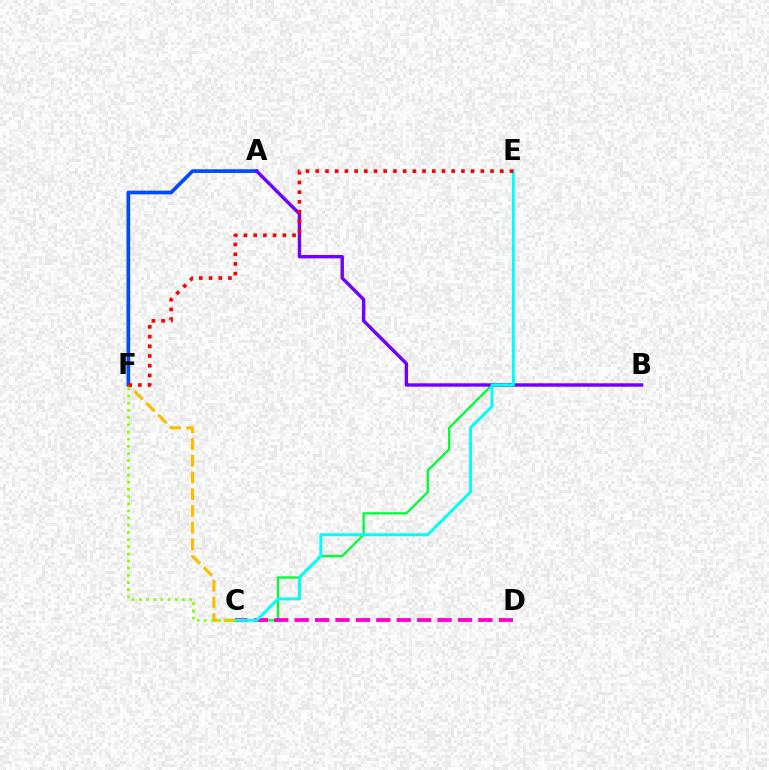{('A', 'F'): [{'color': '#004bff', 'line_style': 'solid', 'thickness': 2.66}], ('B', 'C'): [{'color': '#00ff39', 'line_style': 'solid', 'thickness': 1.67}], ('C', 'F'): [{'color': '#ffbd00', 'line_style': 'dashed', 'thickness': 2.27}, {'color': '#84ff00', 'line_style': 'dotted', 'thickness': 1.95}], ('C', 'D'): [{'color': '#ff00cf', 'line_style': 'dashed', 'thickness': 2.77}], ('A', 'B'): [{'color': '#7200ff', 'line_style': 'solid', 'thickness': 2.44}], ('C', 'E'): [{'color': '#00fff6', 'line_style': 'solid', 'thickness': 2.09}], ('E', 'F'): [{'color': '#ff0000', 'line_style': 'dotted', 'thickness': 2.64}]}